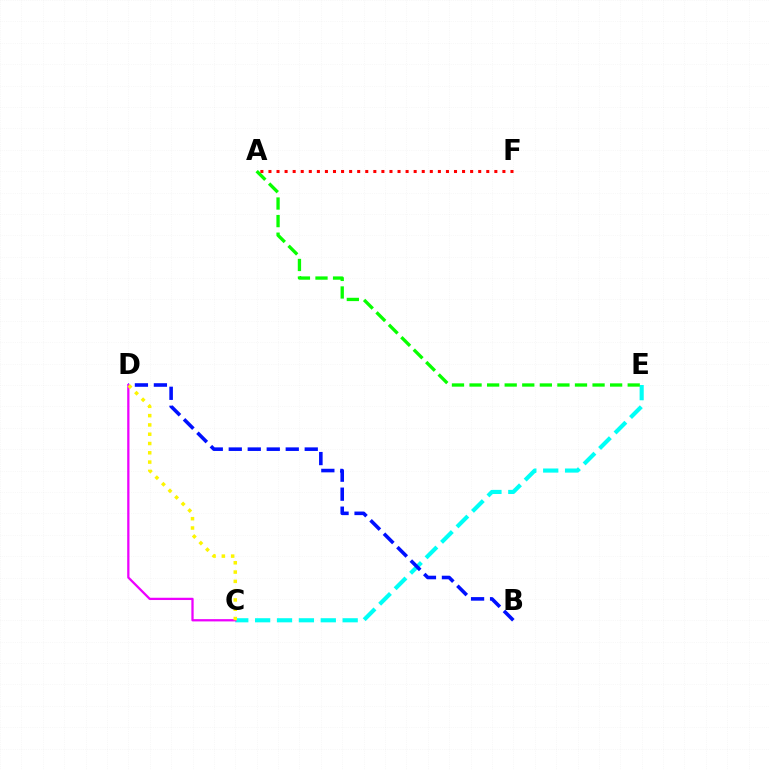{('C', 'E'): [{'color': '#00fff6', 'line_style': 'dashed', 'thickness': 2.97}], ('A', 'E'): [{'color': '#08ff00', 'line_style': 'dashed', 'thickness': 2.39}], ('B', 'D'): [{'color': '#0010ff', 'line_style': 'dashed', 'thickness': 2.58}], ('A', 'F'): [{'color': '#ff0000', 'line_style': 'dotted', 'thickness': 2.19}], ('C', 'D'): [{'color': '#ee00ff', 'line_style': 'solid', 'thickness': 1.64}, {'color': '#fcf500', 'line_style': 'dotted', 'thickness': 2.52}]}